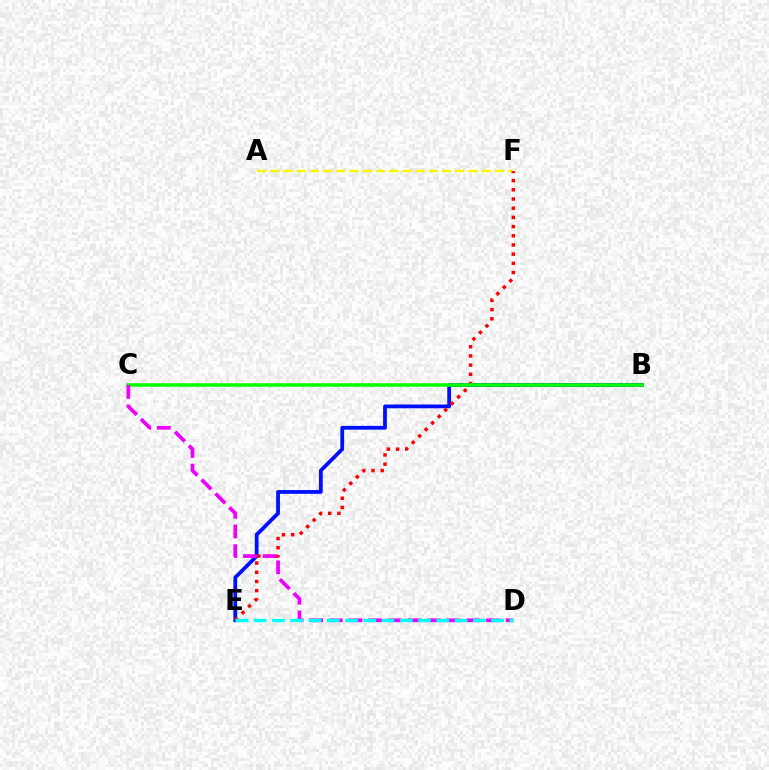{('B', 'E'): [{'color': '#0010ff', 'line_style': 'solid', 'thickness': 2.72}], ('A', 'F'): [{'color': '#fcf500', 'line_style': 'dashed', 'thickness': 1.8}], ('E', 'F'): [{'color': '#ff0000', 'line_style': 'dotted', 'thickness': 2.5}], ('B', 'C'): [{'color': '#08ff00', 'line_style': 'solid', 'thickness': 2.55}], ('C', 'D'): [{'color': '#ee00ff', 'line_style': 'dashed', 'thickness': 2.67}], ('D', 'E'): [{'color': '#00fff6', 'line_style': 'dashed', 'thickness': 2.48}]}